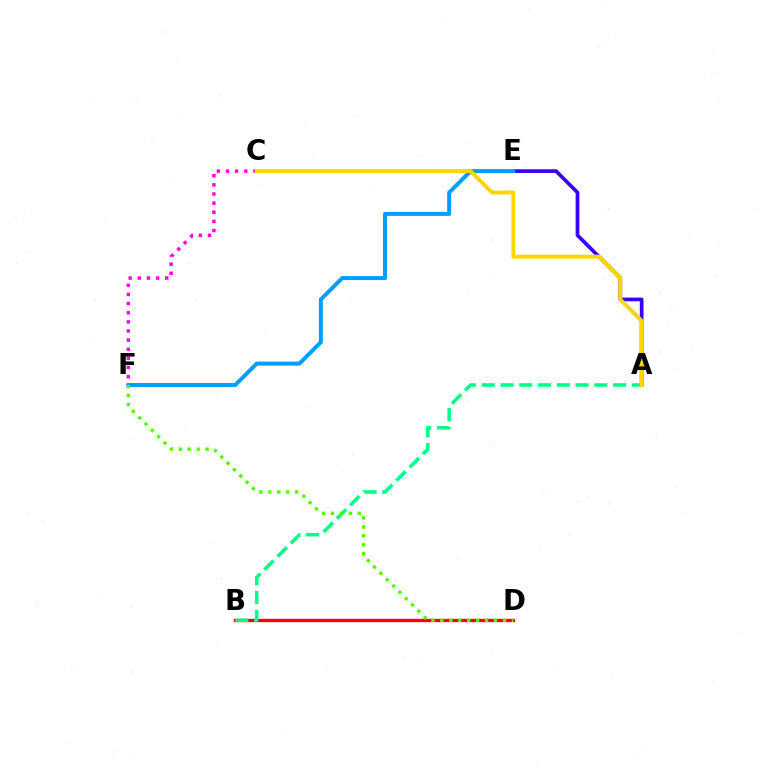{('B', 'D'): [{'color': '#ff0000', 'line_style': 'solid', 'thickness': 2.4}], ('C', 'F'): [{'color': '#ff00ed', 'line_style': 'dotted', 'thickness': 2.48}], ('A', 'E'): [{'color': '#3700ff', 'line_style': 'solid', 'thickness': 2.67}], ('A', 'B'): [{'color': '#00ff86', 'line_style': 'dashed', 'thickness': 2.55}], ('E', 'F'): [{'color': '#009eff', 'line_style': 'solid', 'thickness': 2.88}], ('A', 'C'): [{'color': '#ffd500', 'line_style': 'solid', 'thickness': 2.85}], ('D', 'F'): [{'color': '#4fff00', 'line_style': 'dotted', 'thickness': 2.43}]}